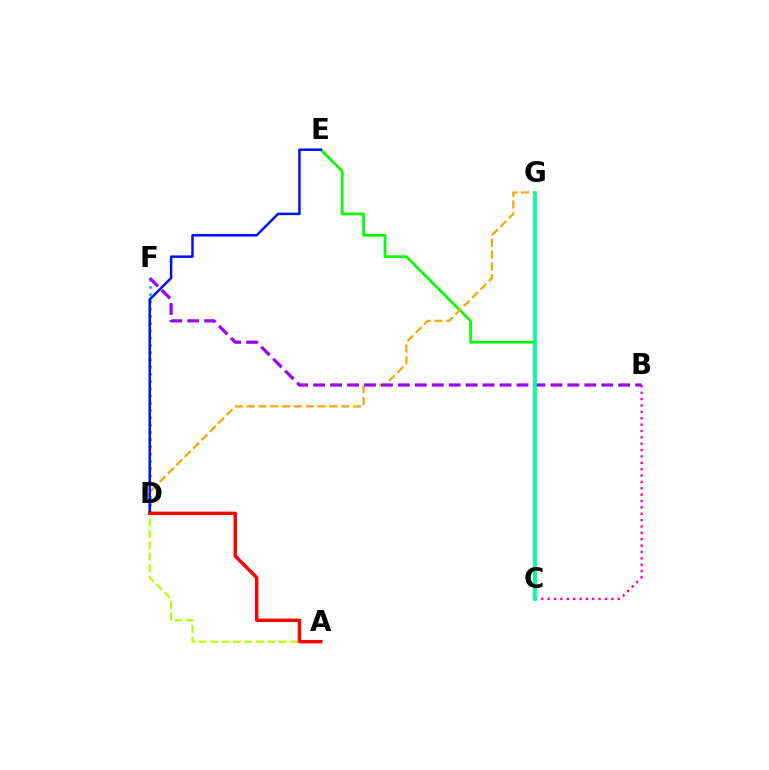{('D', 'F'): [{'color': '#00b5ff', 'line_style': 'dotted', 'thickness': 1.97}], ('B', 'C'): [{'color': '#ff00bd', 'line_style': 'dotted', 'thickness': 1.73}], ('C', 'E'): [{'color': '#08ff00', 'line_style': 'solid', 'thickness': 1.98}], ('D', 'G'): [{'color': '#ffa500', 'line_style': 'dashed', 'thickness': 1.61}], ('B', 'F'): [{'color': '#9b00ff', 'line_style': 'dashed', 'thickness': 2.3}], ('D', 'E'): [{'color': '#0010ff', 'line_style': 'solid', 'thickness': 1.8}], ('A', 'D'): [{'color': '#b3ff00', 'line_style': 'dashed', 'thickness': 1.55}, {'color': '#ff0000', 'line_style': 'solid', 'thickness': 2.46}], ('C', 'G'): [{'color': '#00ff9d', 'line_style': 'solid', 'thickness': 2.67}]}